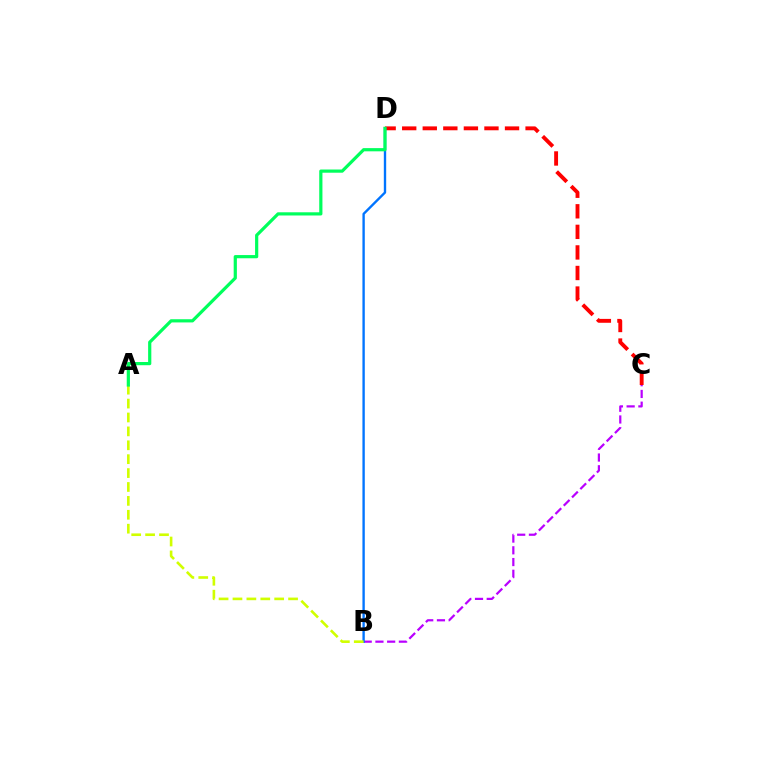{('C', 'D'): [{'color': '#ff0000', 'line_style': 'dashed', 'thickness': 2.79}], ('B', 'C'): [{'color': '#b900ff', 'line_style': 'dashed', 'thickness': 1.59}], ('B', 'D'): [{'color': '#0074ff', 'line_style': 'solid', 'thickness': 1.7}], ('A', 'B'): [{'color': '#d1ff00', 'line_style': 'dashed', 'thickness': 1.89}], ('A', 'D'): [{'color': '#00ff5c', 'line_style': 'solid', 'thickness': 2.3}]}